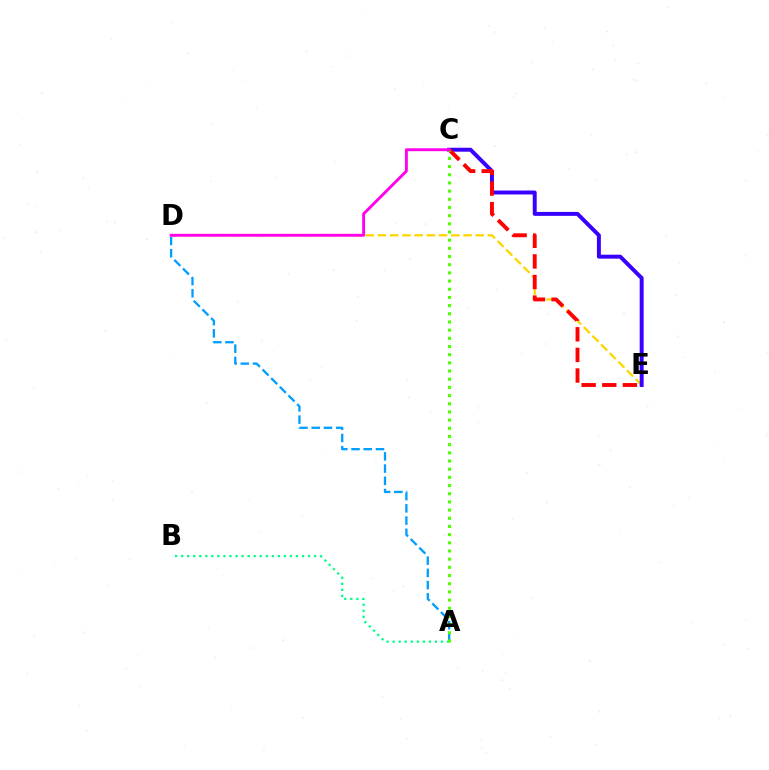{('A', 'D'): [{'color': '#009eff', 'line_style': 'dashed', 'thickness': 1.66}], ('D', 'E'): [{'color': '#ffd500', 'line_style': 'dashed', 'thickness': 1.66}], ('C', 'E'): [{'color': '#3700ff', 'line_style': 'solid', 'thickness': 2.84}, {'color': '#ff0000', 'line_style': 'dashed', 'thickness': 2.8}], ('A', 'B'): [{'color': '#00ff86', 'line_style': 'dotted', 'thickness': 1.64}], ('A', 'C'): [{'color': '#4fff00', 'line_style': 'dotted', 'thickness': 2.22}], ('C', 'D'): [{'color': '#ff00ed', 'line_style': 'solid', 'thickness': 2.07}]}